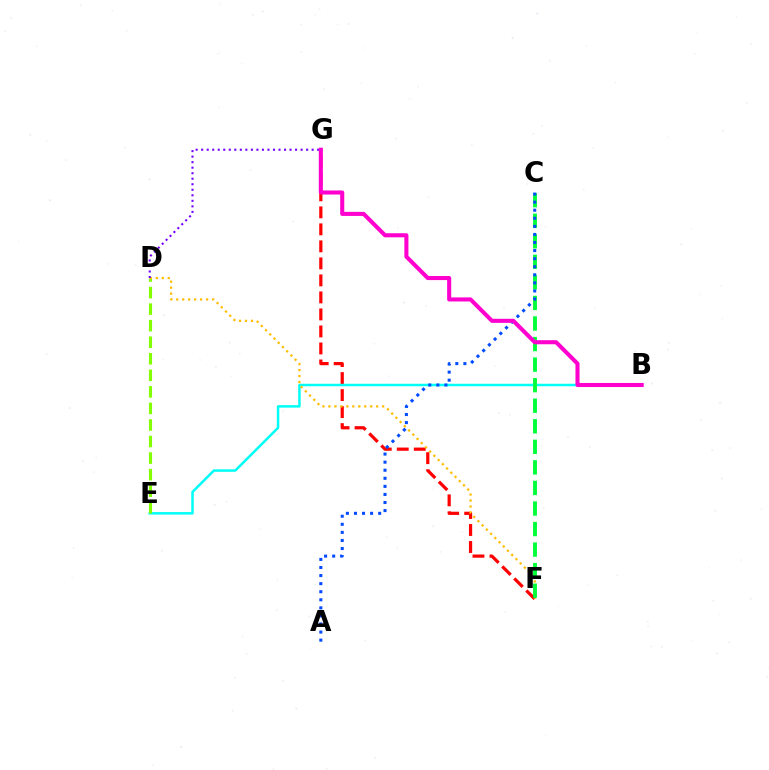{('F', 'G'): [{'color': '#ff0000', 'line_style': 'dashed', 'thickness': 2.31}], ('B', 'E'): [{'color': '#00fff6', 'line_style': 'solid', 'thickness': 1.8}], ('D', 'E'): [{'color': '#84ff00', 'line_style': 'dashed', 'thickness': 2.25}], ('D', 'F'): [{'color': '#ffbd00', 'line_style': 'dotted', 'thickness': 1.62}], ('D', 'G'): [{'color': '#7200ff', 'line_style': 'dotted', 'thickness': 1.5}], ('C', 'F'): [{'color': '#00ff39', 'line_style': 'dashed', 'thickness': 2.79}], ('A', 'C'): [{'color': '#004bff', 'line_style': 'dotted', 'thickness': 2.19}], ('B', 'G'): [{'color': '#ff00cf', 'line_style': 'solid', 'thickness': 2.93}]}